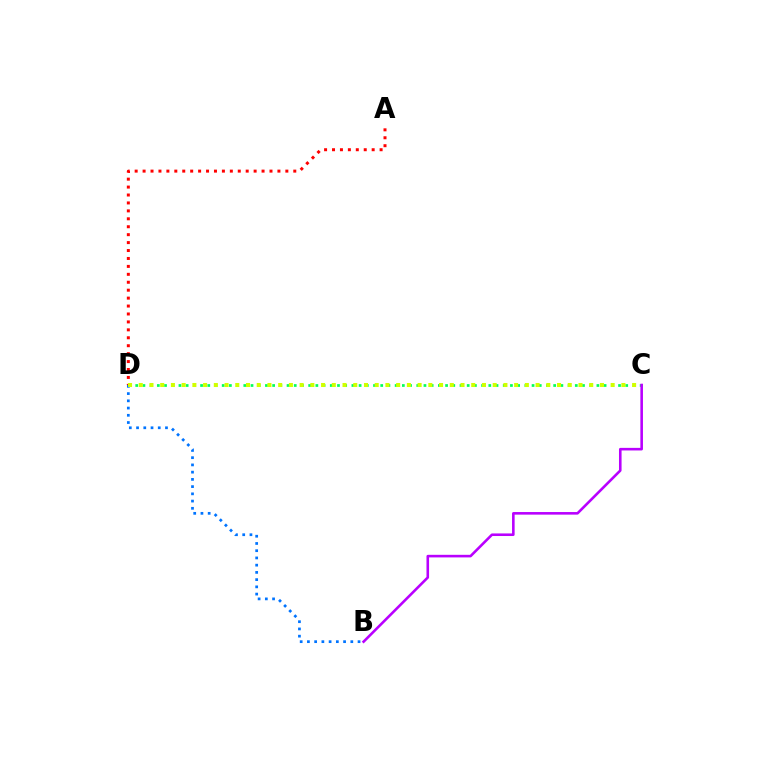{('C', 'D'): [{'color': '#00ff5c', 'line_style': 'dotted', 'thickness': 1.96}, {'color': '#d1ff00', 'line_style': 'dotted', 'thickness': 2.91}], ('B', 'D'): [{'color': '#0074ff', 'line_style': 'dotted', 'thickness': 1.97}], ('B', 'C'): [{'color': '#b900ff', 'line_style': 'solid', 'thickness': 1.86}], ('A', 'D'): [{'color': '#ff0000', 'line_style': 'dotted', 'thickness': 2.15}]}